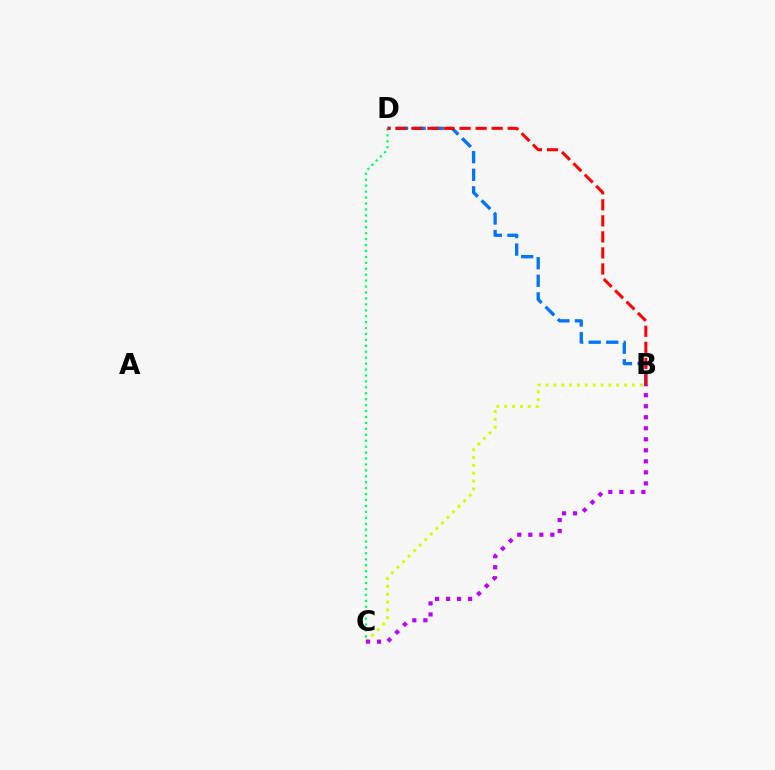{('B', 'D'): [{'color': '#0074ff', 'line_style': 'dashed', 'thickness': 2.39}, {'color': '#ff0000', 'line_style': 'dashed', 'thickness': 2.18}], ('C', 'D'): [{'color': '#00ff5c', 'line_style': 'dotted', 'thickness': 1.61}], ('B', 'C'): [{'color': '#d1ff00', 'line_style': 'dotted', 'thickness': 2.13}, {'color': '#b900ff', 'line_style': 'dotted', 'thickness': 2.99}]}